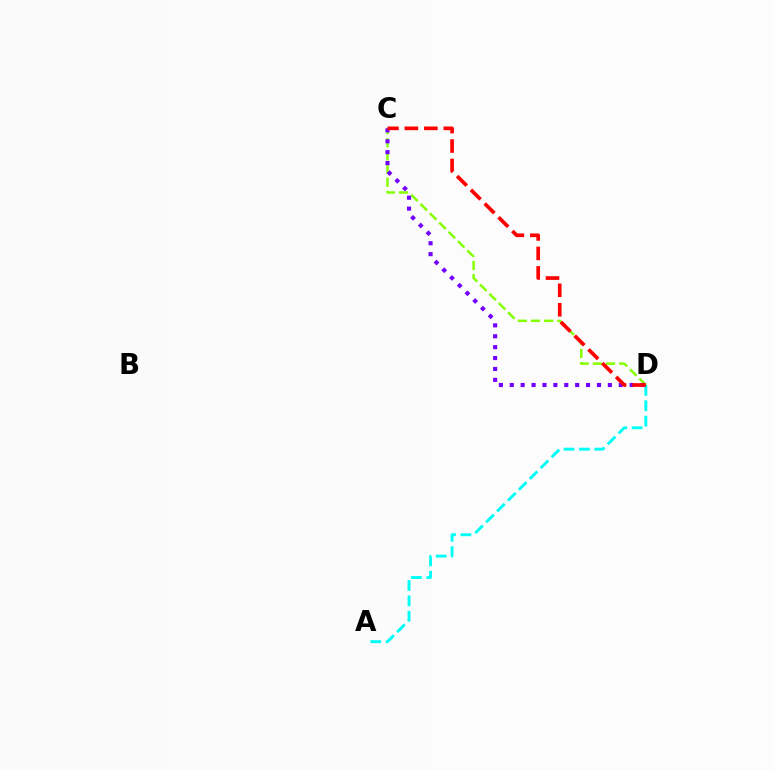{('C', 'D'): [{'color': '#84ff00', 'line_style': 'dashed', 'thickness': 1.79}, {'color': '#7200ff', 'line_style': 'dotted', 'thickness': 2.96}, {'color': '#ff0000', 'line_style': 'dashed', 'thickness': 2.65}], ('A', 'D'): [{'color': '#00fff6', 'line_style': 'dashed', 'thickness': 2.09}]}